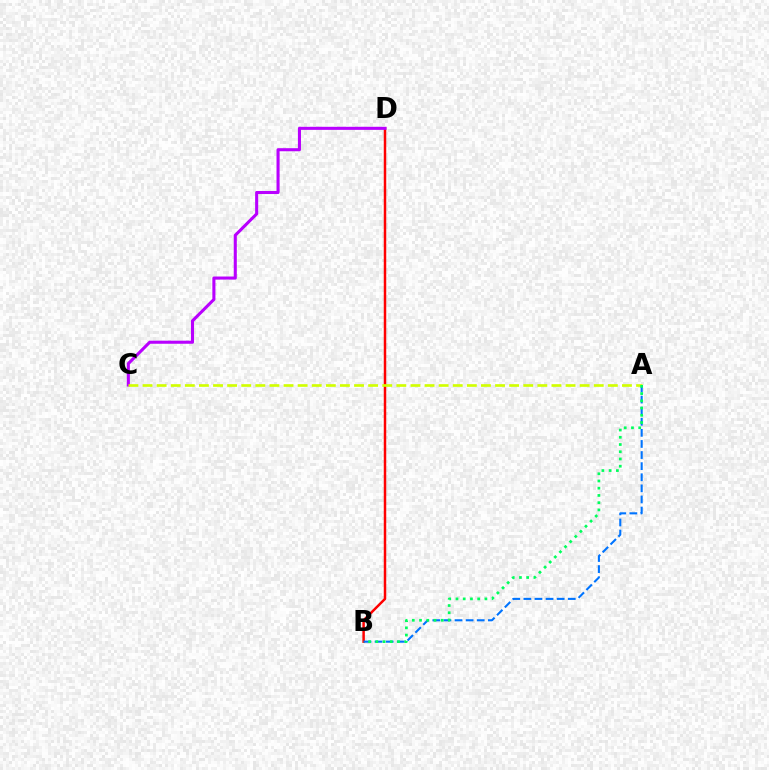{('B', 'D'): [{'color': '#ff0000', 'line_style': 'solid', 'thickness': 1.78}], ('A', 'B'): [{'color': '#0074ff', 'line_style': 'dashed', 'thickness': 1.51}, {'color': '#00ff5c', 'line_style': 'dotted', 'thickness': 1.96}], ('C', 'D'): [{'color': '#b900ff', 'line_style': 'solid', 'thickness': 2.21}], ('A', 'C'): [{'color': '#d1ff00', 'line_style': 'dashed', 'thickness': 1.92}]}